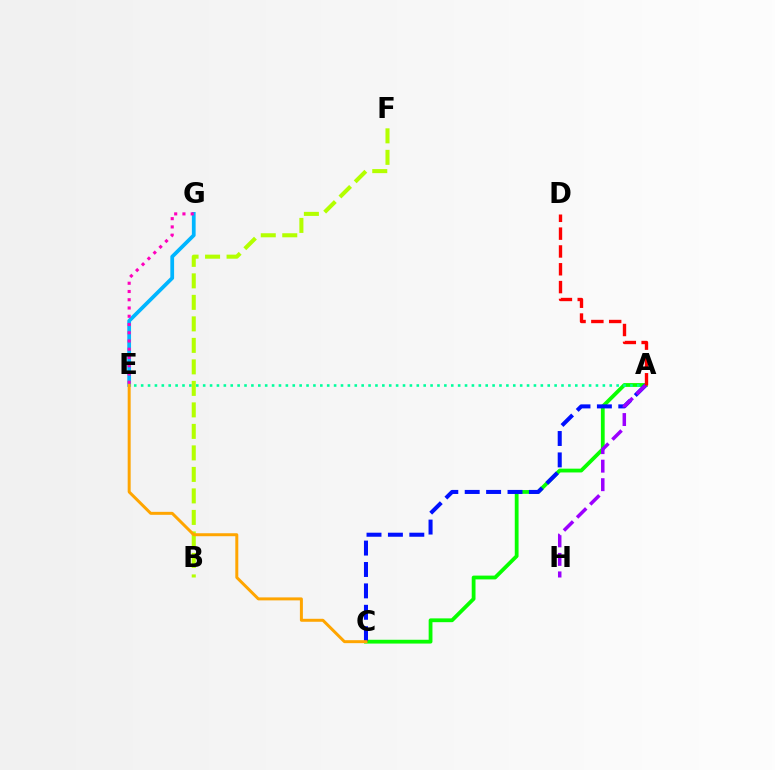{('A', 'C'): [{'color': '#08ff00', 'line_style': 'solid', 'thickness': 2.73}, {'color': '#0010ff', 'line_style': 'dashed', 'thickness': 2.91}], ('A', 'E'): [{'color': '#00ff9d', 'line_style': 'dotted', 'thickness': 1.87}], ('B', 'F'): [{'color': '#b3ff00', 'line_style': 'dashed', 'thickness': 2.92}], ('E', 'G'): [{'color': '#00b5ff', 'line_style': 'solid', 'thickness': 2.7}, {'color': '#ff00bd', 'line_style': 'dotted', 'thickness': 2.24}], ('C', 'E'): [{'color': '#ffa500', 'line_style': 'solid', 'thickness': 2.14}], ('A', 'H'): [{'color': '#9b00ff', 'line_style': 'dashed', 'thickness': 2.52}], ('A', 'D'): [{'color': '#ff0000', 'line_style': 'dashed', 'thickness': 2.42}]}